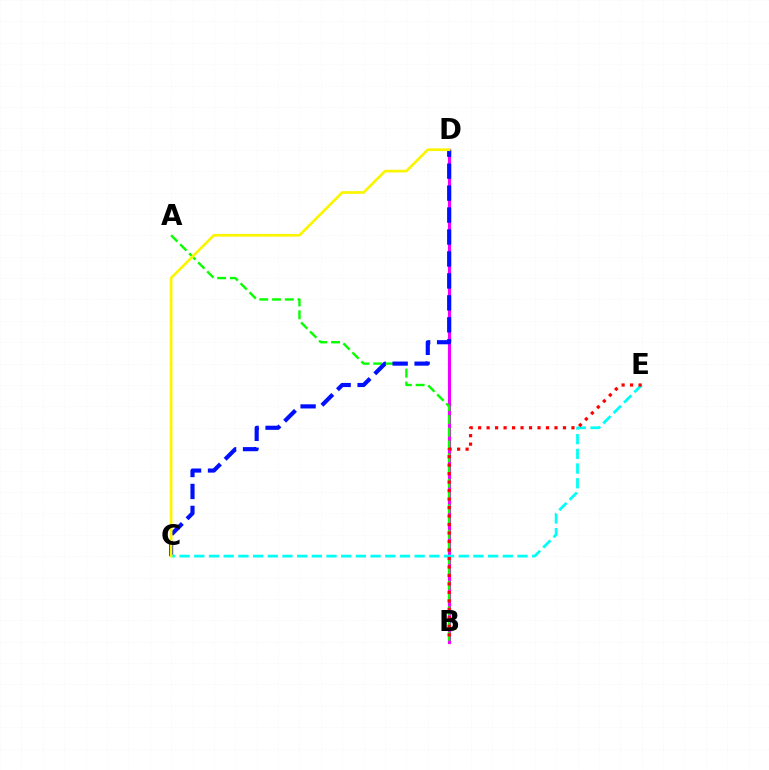{('B', 'D'): [{'color': '#ee00ff', 'line_style': 'solid', 'thickness': 2.28}], ('A', 'B'): [{'color': '#08ff00', 'line_style': 'dashed', 'thickness': 1.73}], ('C', 'D'): [{'color': '#0010ff', 'line_style': 'dashed', 'thickness': 2.98}, {'color': '#fcf500', 'line_style': 'solid', 'thickness': 1.94}], ('C', 'E'): [{'color': '#00fff6', 'line_style': 'dashed', 'thickness': 2.0}], ('B', 'E'): [{'color': '#ff0000', 'line_style': 'dotted', 'thickness': 2.3}]}